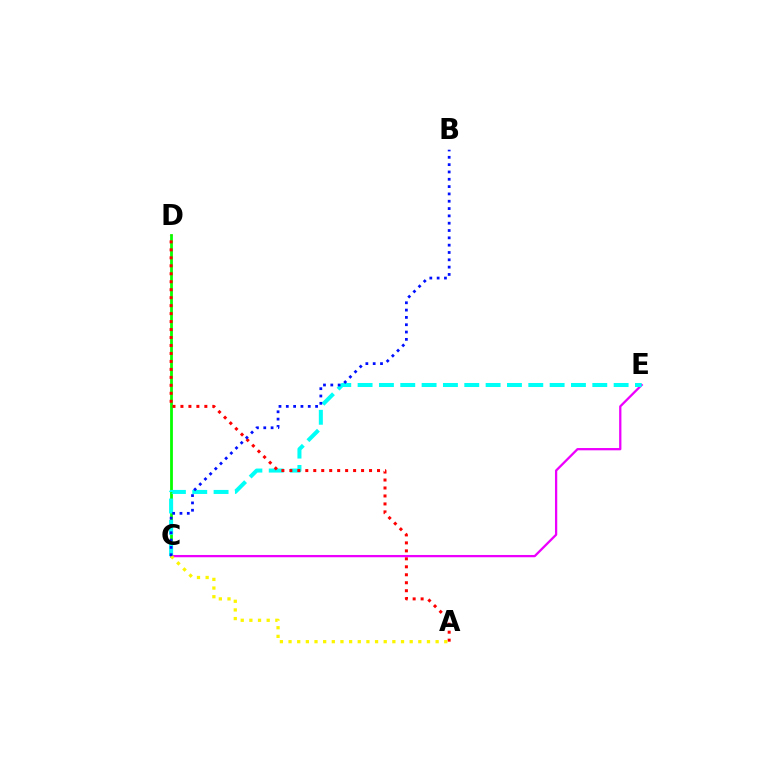{('C', 'D'): [{'color': '#08ff00', 'line_style': 'solid', 'thickness': 2.02}], ('C', 'E'): [{'color': '#ee00ff', 'line_style': 'solid', 'thickness': 1.64}, {'color': '#00fff6', 'line_style': 'dashed', 'thickness': 2.9}], ('A', 'D'): [{'color': '#ff0000', 'line_style': 'dotted', 'thickness': 2.17}], ('A', 'C'): [{'color': '#fcf500', 'line_style': 'dotted', 'thickness': 2.35}], ('B', 'C'): [{'color': '#0010ff', 'line_style': 'dotted', 'thickness': 1.99}]}